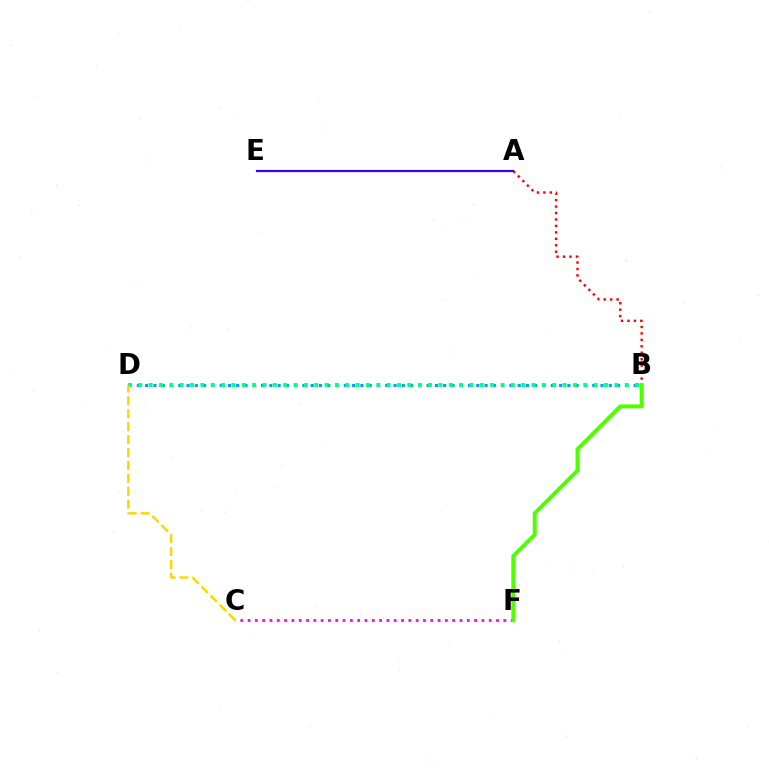{('C', 'F'): [{'color': '#ff00ed', 'line_style': 'dotted', 'thickness': 1.99}], ('B', 'D'): [{'color': '#009eff', 'line_style': 'dotted', 'thickness': 2.25}, {'color': '#00ff86', 'line_style': 'dotted', 'thickness': 2.81}], ('A', 'B'): [{'color': '#ff0000', 'line_style': 'dotted', 'thickness': 1.75}], ('A', 'E'): [{'color': '#3700ff', 'line_style': 'solid', 'thickness': 1.59}], ('B', 'F'): [{'color': '#4fff00', 'line_style': 'solid', 'thickness': 2.86}], ('C', 'D'): [{'color': '#ffd500', 'line_style': 'dashed', 'thickness': 1.76}]}